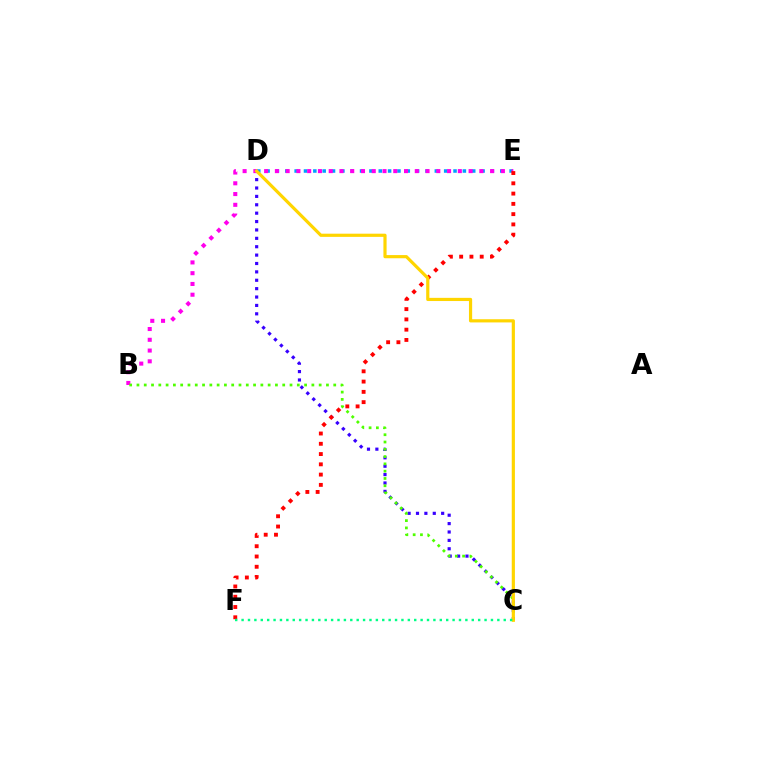{('D', 'E'): [{'color': '#009eff', 'line_style': 'dotted', 'thickness': 2.54}], ('C', 'D'): [{'color': '#3700ff', 'line_style': 'dotted', 'thickness': 2.28}, {'color': '#ffd500', 'line_style': 'solid', 'thickness': 2.29}], ('B', 'E'): [{'color': '#ff00ed', 'line_style': 'dotted', 'thickness': 2.92}], ('B', 'C'): [{'color': '#4fff00', 'line_style': 'dotted', 'thickness': 1.98}], ('E', 'F'): [{'color': '#ff0000', 'line_style': 'dotted', 'thickness': 2.79}], ('C', 'F'): [{'color': '#00ff86', 'line_style': 'dotted', 'thickness': 1.74}]}